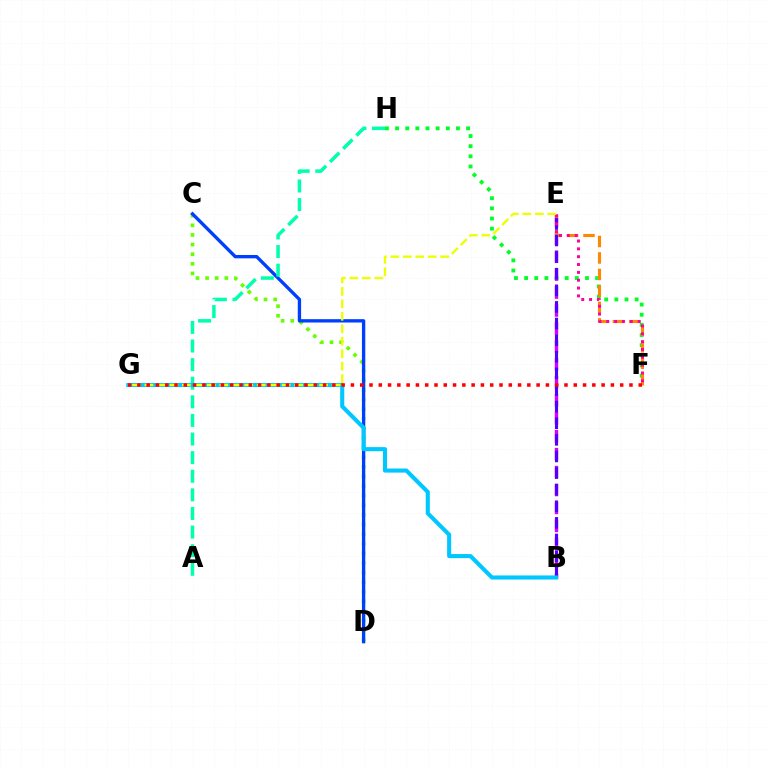{('C', 'D'): [{'color': '#66ff00', 'line_style': 'dotted', 'thickness': 2.61}, {'color': '#003fff', 'line_style': 'solid', 'thickness': 2.4}], ('F', 'H'): [{'color': '#00ff27', 'line_style': 'dotted', 'thickness': 2.76}], ('B', 'E'): [{'color': '#d600ff', 'line_style': 'dashed', 'thickness': 2.44}, {'color': '#4f00ff', 'line_style': 'dashed', 'thickness': 2.26}], ('E', 'F'): [{'color': '#ff8800', 'line_style': 'dashed', 'thickness': 2.24}, {'color': '#ff00a0', 'line_style': 'dotted', 'thickness': 2.13}], ('A', 'H'): [{'color': '#00ffaf', 'line_style': 'dashed', 'thickness': 2.53}], ('B', 'G'): [{'color': '#00c7ff', 'line_style': 'solid', 'thickness': 2.94}], ('E', 'G'): [{'color': '#eeff00', 'line_style': 'dashed', 'thickness': 1.69}], ('F', 'G'): [{'color': '#ff0000', 'line_style': 'dotted', 'thickness': 2.52}]}